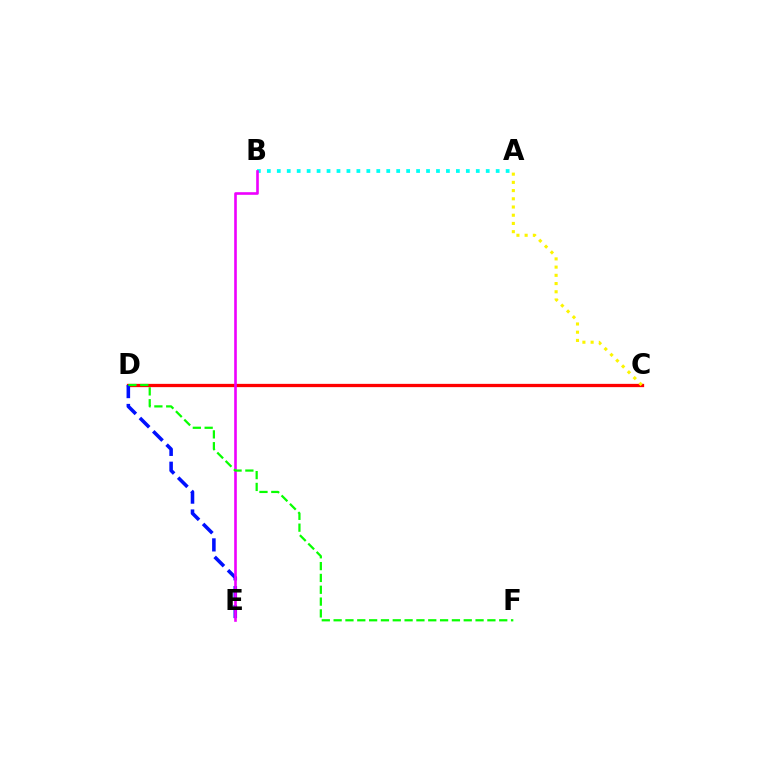{('C', 'D'): [{'color': '#ff0000', 'line_style': 'solid', 'thickness': 2.36}], ('D', 'E'): [{'color': '#0010ff', 'line_style': 'dashed', 'thickness': 2.56}], ('A', 'B'): [{'color': '#00fff6', 'line_style': 'dotted', 'thickness': 2.7}], ('B', 'E'): [{'color': '#ee00ff', 'line_style': 'solid', 'thickness': 1.89}], ('D', 'F'): [{'color': '#08ff00', 'line_style': 'dashed', 'thickness': 1.61}], ('A', 'C'): [{'color': '#fcf500', 'line_style': 'dotted', 'thickness': 2.23}]}